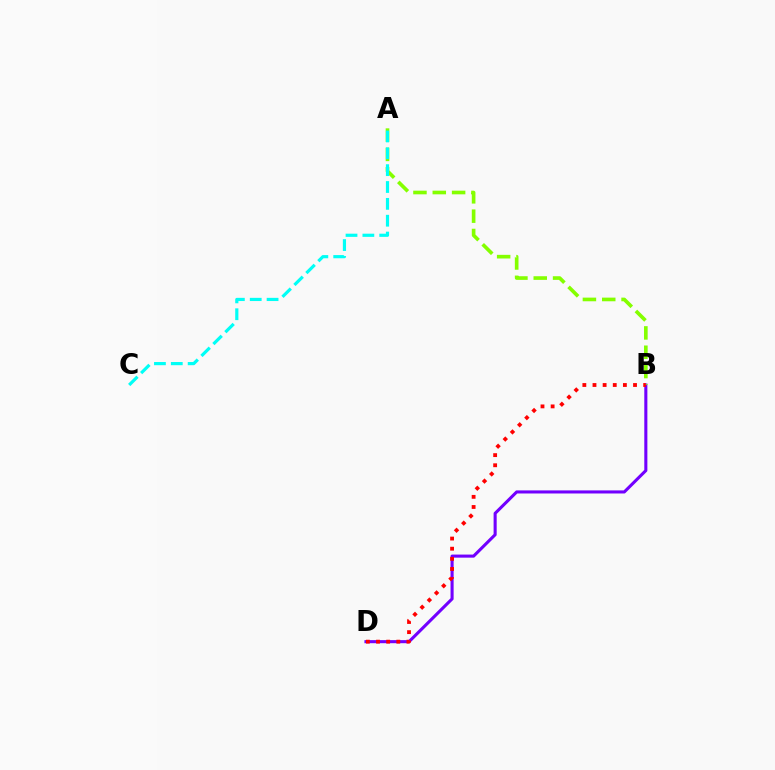{('B', 'D'): [{'color': '#7200ff', 'line_style': 'solid', 'thickness': 2.22}, {'color': '#ff0000', 'line_style': 'dotted', 'thickness': 2.75}], ('A', 'B'): [{'color': '#84ff00', 'line_style': 'dashed', 'thickness': 2.63}], ('A', 'C'): [{'color': '#00fff6', 'line_style': 'dashed', 'thickness': 2.29}]}